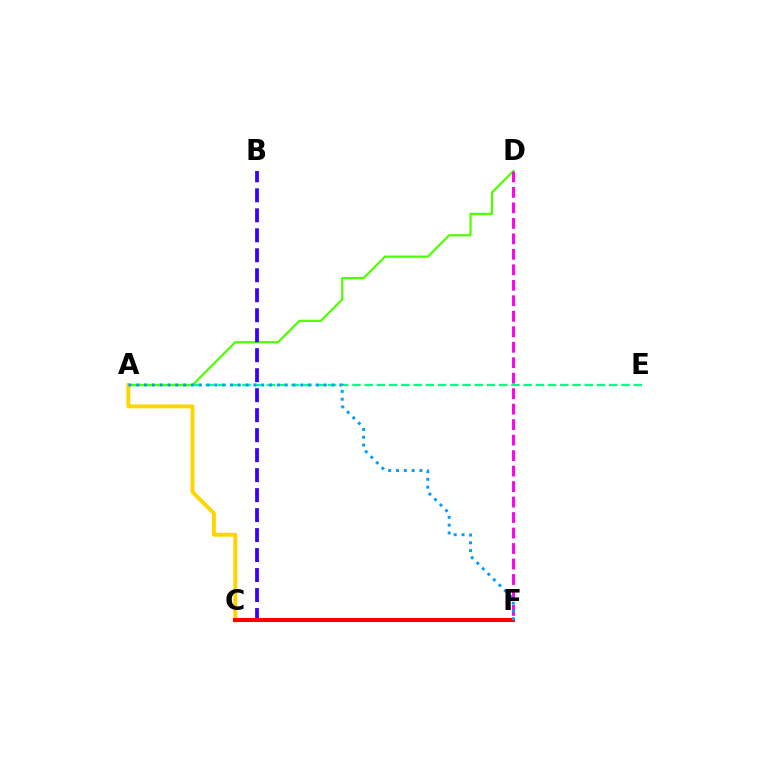{('A', 'E'): [{'color': '#00ff86', 'line_style': 'dashed', 'thickness': 1.66}], ('A', 'D'): [{'color': '#4fff00', 'line_style': 'solid', 'thickness': 1.6}], ('D', 'F'): [{'color': '#ff00ed', 'line_style': 'dashed', 'thickness': 2.1}], ('A', 'C'): [{'color': '#ffd500', 'line_style': 'solid', 'thickness': 2.83}], ('B', 'C'): [{'color': '#3700ff', 'line_style': 'dashed', 'thickness': 2.72}], ('C', 'F'): [{'color': '#ff0000', 'line_style': 'solid', 'thickness': 2.93}], ('A', 'F'): [{'color': '#009eff', 'line_style': 'dotted', 'thickness': 2.12}]}